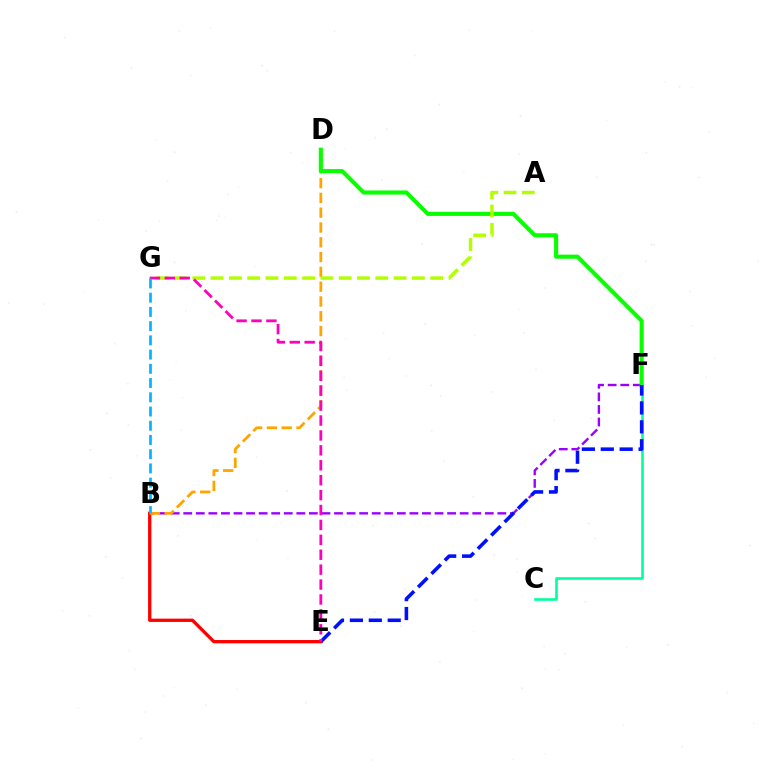{('B', 'F'): [{'color': '#9b00ff', 'line_style': 'dashed', 'thickness': 1.71}], ('B', 'E'): [{'color': '#ff0000', 'line_style': 'solid', 'thickness': 2.38}], ('B', 'D'): [{'color': '#ffa500', 'line_style': 'dashed', 'thickness': 2.01}], ('D', 'F'): [{'color': '#08ff00', 'line_style': 'solid', 'thickness': 2.94}], ('A', 'G'): [{'color': '#b3ff00', 'line_style': 'dashed', 'thickness': 2.49}], ('C', 'F'): [{'color': '#00ff9d', 'line_style': 'solid', 'thickness': 1.89}], ('E', 'F'): [{'color': '#0010ff', 'line_style': 'dashed', 'thickness': 2.57}], ('E', 'G'): [{'color': '#ff00bd', 'line_style': 'dashed', 'thickness': 2.03}], ('B', 'G'): [{'color': '#00b5ff', 'line_style': 'dashed', 'thickness': 1.93}]}